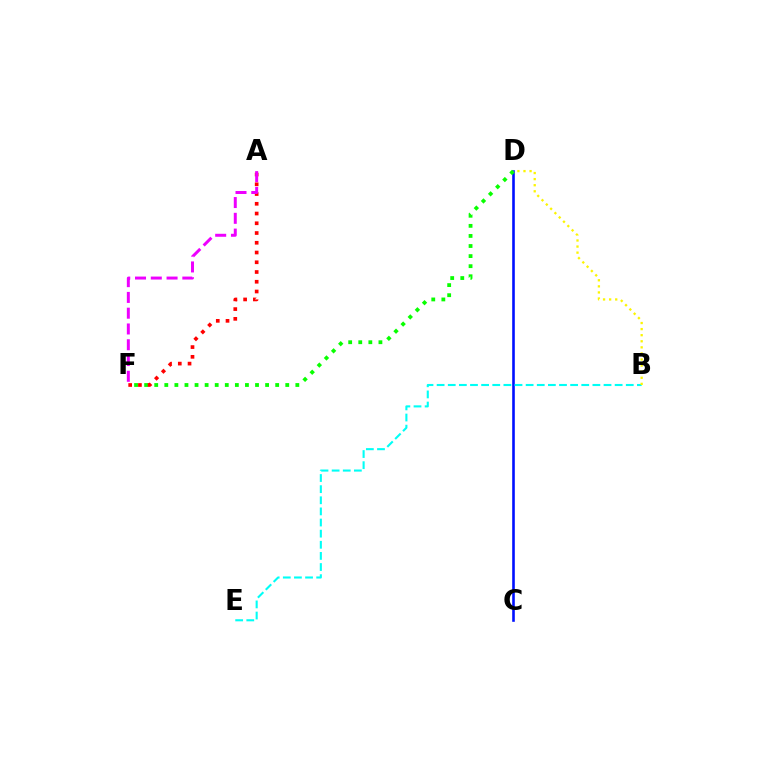{('C', 'D'): [{'color': '#0010ff', 'line_style': 'solid', 'thickness': 1.88}], ('D', 'F'): [{'color': '#08ff00', 'line_style': 'dotted', 'thickness': 2.74}], ('B', 'E'): [{'color': '#00fff6', 'line_style': 'dashed', 'thickness': 1.51}], ('A', 'F'): [{'color': '#ff0000', 'line_style': 'dotted', 'thickness': 2.65}, {'color': '#ee00ff', 'line_style': 'dashed', 'thickness': 2.14}], ('B', 'D'): [{'color': '#fcf500', 'line_style': 'dotted', 'thickness': 1.65}]}